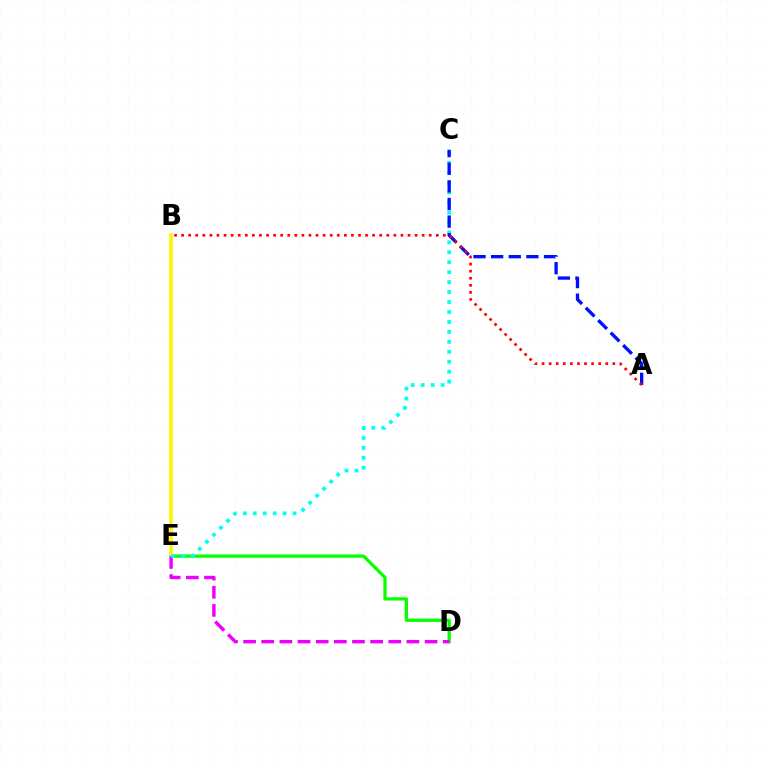{('D', 'E'): [{'color': '#08ff00', 'line_style': 'solid', 'thickness': 2.36}, {'color': '#ee00ff', 'line_style': 'dashed', 'thickness': 2.47}], ('B', 'E'): [{'color': '#fcf500', 'line_style': 'solid', 'thickness': 2.54}], ('C', 'E'): [{'color': '#00fff6', 'line_style': 'dotted', 'thickness': 2.7}], ('A', 'C'): [{'color': '#0010ff', 'line_style': 'dashed', 'thickness': 2.39}], ('A', 'B'): [{'color': '#ff0000', 'line_style': 'dotted', 'thickness': 1.92}]}